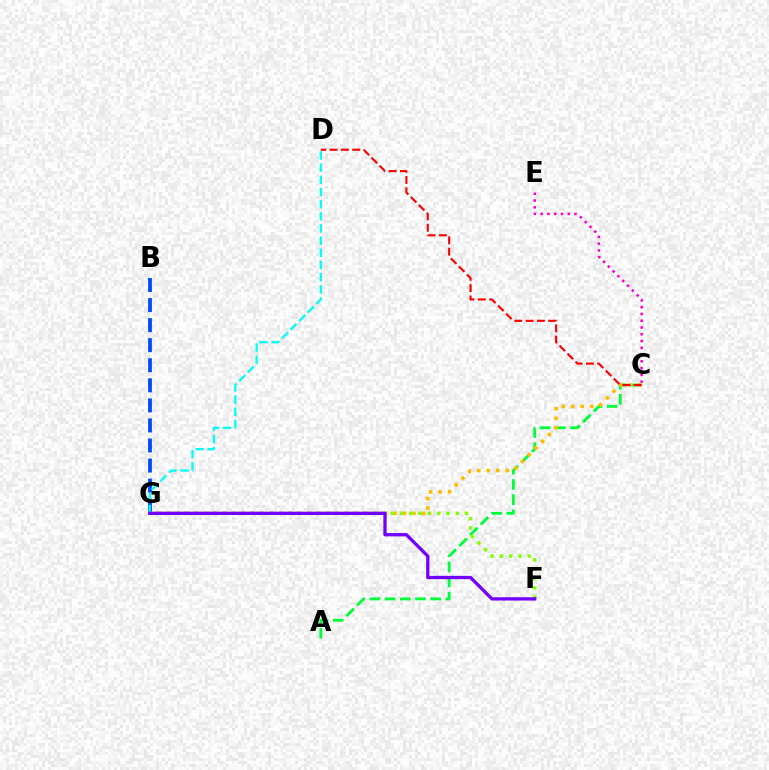{('A', 'C'): [{'color': '#00ff39', 'line_style': 'dashed', 'thickness': 2.06}], ('C', 'G'): [{'color': '#ffbd00', 'line_style': 'dotted', 'thickness': 2.58}], ('B', 'G'): [{'color': '#004bff', 'line_style': 'dashed', 'thickness': 2.73}], ('D', 'G'): [{'color': '#00fff6', 'line_style': 'dashed', 'thickness': 1.65}], ('C', 'E'): [{'color': '#ff00cf', 'line_style': 'dotted', 'thickness': 1.84}], ('C', 'D'): [{'color': '#ff0000', 'line_style': 'dashed', 'thickness': 1.54}], ('F', 'G'): [{'color': '#84ff00', 'line_style': 'dotted', 'thickness': 2.53}, {'color': '#7200ff', 'line_style': 'solid', 'thickness': 2.37}]}